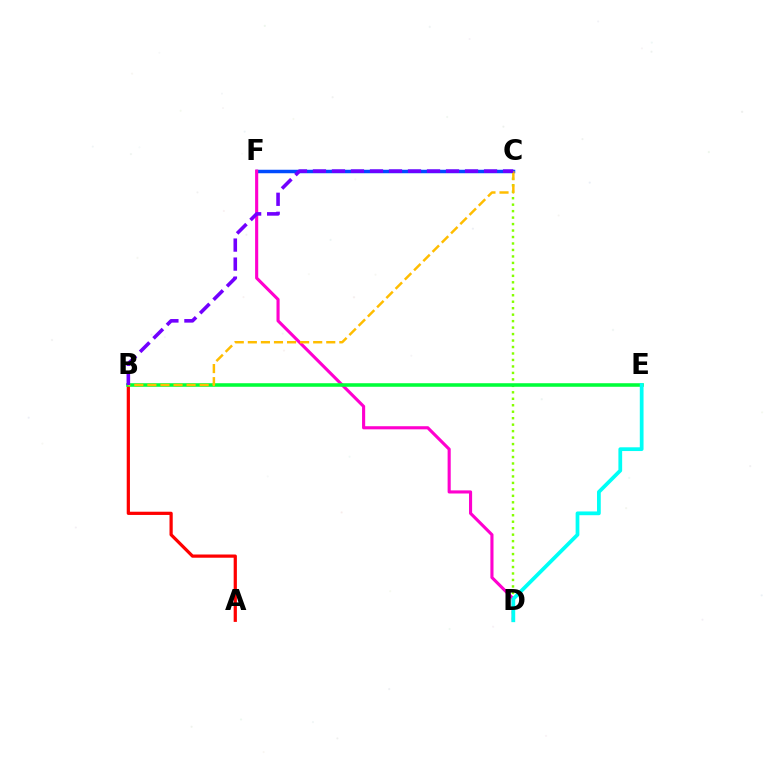{('A', 'B'): [{'color': '#ff0000', 'line_style': 'solid', 'thickness': 2.32}], ('C', 'D'): [{'color': '#84ff00', 'line_style': 'dotted', 'thickness': 1.76}], ('C', 'F'): [{'color': '#004bff', 'line_style': 'solid', 'thickness': 2.51}], ('D', 'F'): [{'color': '#ff00cf', 'line_style': 'solid', 'thickness': 2.24}], ('B', 'E'): [{'color': '#00ff39', 'line_style': 'solid', 'thickness': 2.56}], ('B', 'C'): [{'color': '#ffbd00', 'line_style': 'dashed', 'thickness': 1.78}, {'color': '#7200ff', 'line_style': 'dashed', 'thickness': 2.58}], ('D', 'E'): [{'color': '#00fff6', 'line_style': 'solid', 'thickness': 2.7}]}